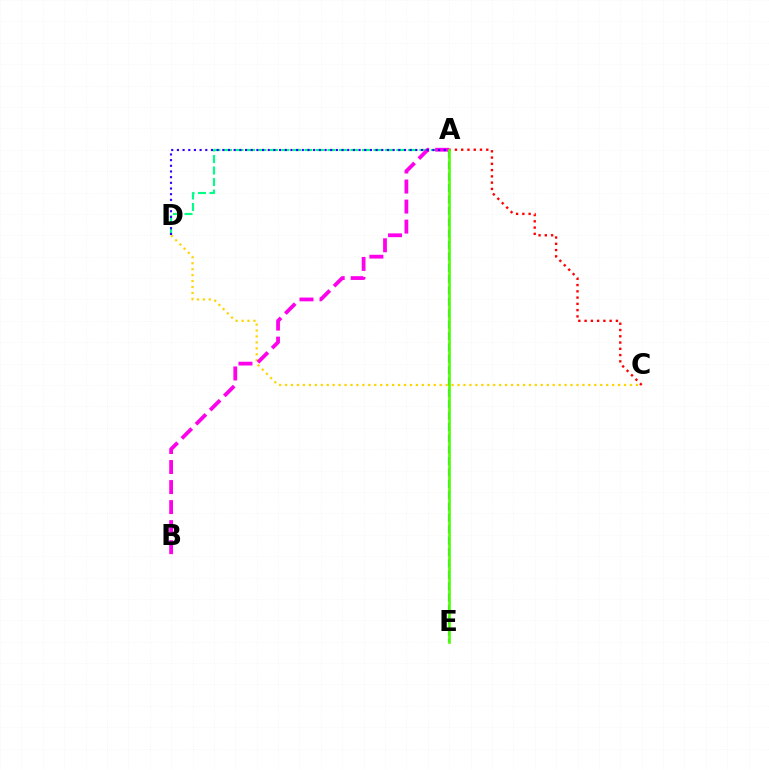{('A', 'C'): [{'color': '#ff0000', 'line_style': 'dotted', 'thickness': 1.7}], ('C', 'D'): [{'color': '#ffd500', 'line_style': 'dotted', 'thickness': 1.62}], ('A', 'D'): [{'color': '#00ff86', 'line_style': 'dashed', 'thickness': 1.56}, {'color': '#3700ff', 'line_style': 'dotted', 'thickness': 1.54}], ('A', 'E'): [{'color': '#009eff', 'line_style': 'dashed', 'thickness': 1.55}, {'color': '#4fff00', 'line_style': 'solid', 'thickness': 1.92}], ('A', 'B'): [{'color': '#ff00ed', 'line_style': 'dashed', 'thickness': 2.72}]}